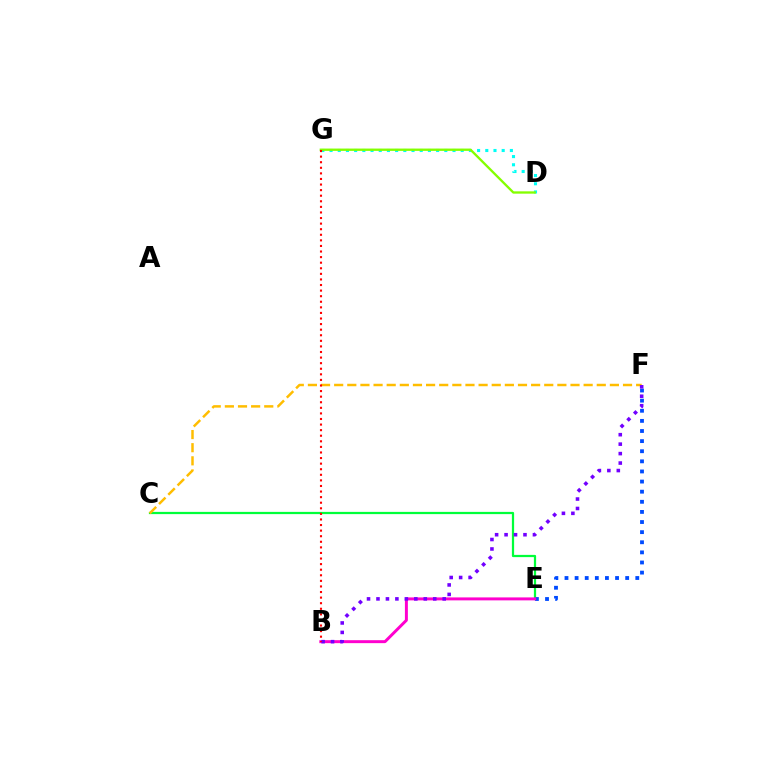{('D', 'G'): [{'color': '#00fff6', 'line_style': 'dotted', 'thickness': 2.23}, {'color': '#84ff00', 'line_style': 'solid', 'thickness': 1.68}], ('C', 'E'): [{'color': '#00ff39', 'line_style': 'solid', 'thickness': 1.61}], ('E', 'F'): [{'color': '#004bff', 'line_style': 'dotted', 'thickness': 2.75}], ('B', 'E'): [{'color': '#ff00cf', 'line_style': 'solid', 'thickness': 2.13}], ('C', 'F'): [{'color': '#ffbd00', 'line_style': 'dashed', 'thickness': 1.78}], ('B', 'F'): [{'color': '#7200ff', 'line_style': 'dotted', 'thickness': 2.57}], ('B', 'G'): [{'color': '#ff0000', 'line_style': 'dotted', 'thickness': 1.52}]}